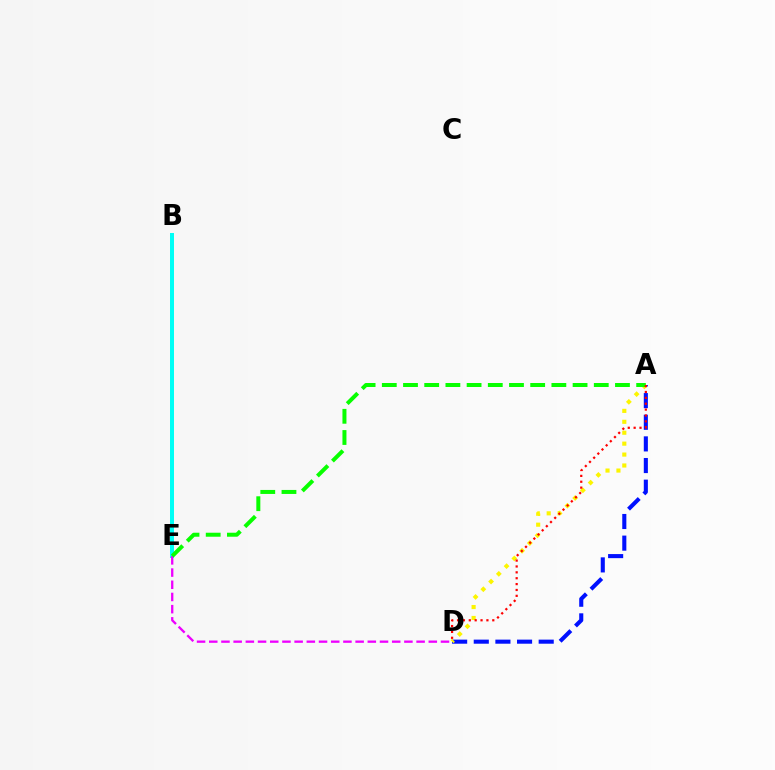{('B', 'E'): [{'color': '#00fff6', 'line_style': 'solid', 'thickness': 2.88}], ('D', 'E'): [{'color': '#ee00ff', 'line_style': 'dashed', 'thickness': 1.66}], ('A', 'D'): [{'color': '#0010ff', 'line_style': 'dashed', 'thickness': 2.94}, {'color': '#fcf500', 'line_style': 'dotted', 'thickness': 2.97}, {'color': '#ff0000', 'line_style': 'dotted', 'thickness': 1.6}], ('A', 'E'): [{'color': '#08ff00', 'line_style': 'dashed', 'thickness': 2.88}]}